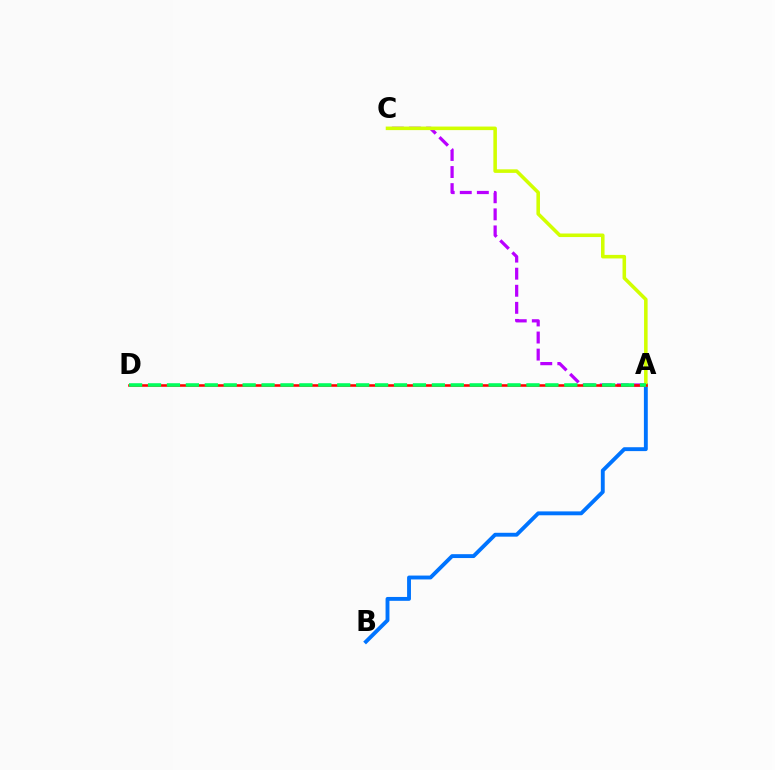{('A', 'C'): [{'color': '#b900ff', 'line_style': 'dashed', 'thickness': 2.32}, {'color': '#d1ff00', 'line_style': 'solid', 'thickness': 2.56}], ('A', 'B'): [{'color': '#0074ff', 'line_style': 'solid', 'thickness': 2.79}], ('A', 'D'): [{'color': '#ff0000', 'line_style': 'solid', 'thickness': 1.85}, {'color': '#00ff5c', 'line_style': 'dashed', 'thickness': 2.57}]}